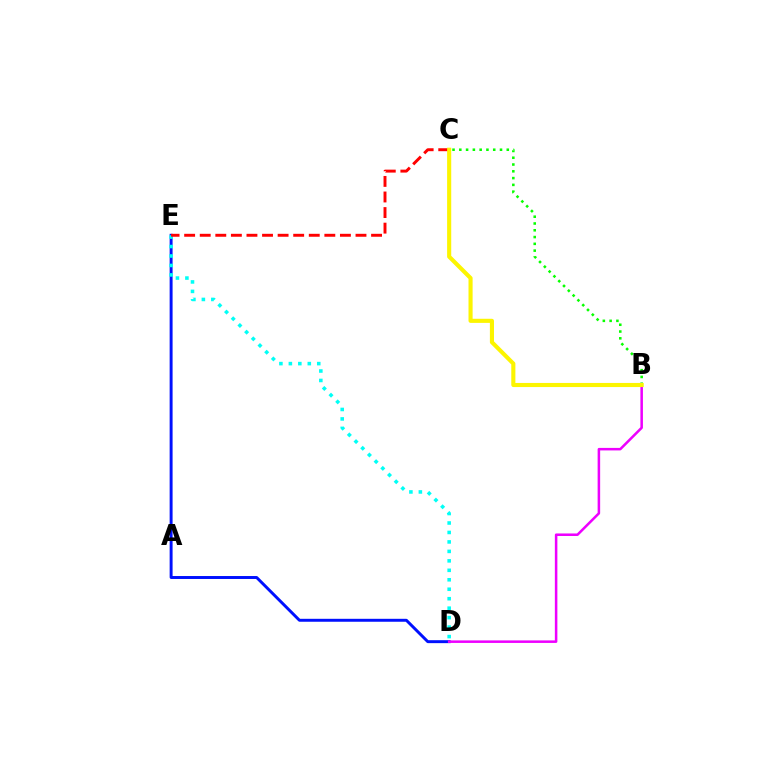{('D', 'E'): [{'color': '#0010ff', 'line_style': 'solid', 'thickness': 2.12}, {'color': '#00fff6', 'line_style': 'dotted', 'thickness': 2.57}], ('C', 'E'): [{'color': '#ff0000', 'line_style': 'dashed', 'thickness': 2.12}], ('B', 'C'): [{'color': '#08ff00', 'line_style': 'dotted', 'thickness': 1.84}, {'color': '#fcf500', 'line_style': 'solid', 'thickness': 2.95}], ('B', 'D'): [{'color': '#ee00ff', 'line_style': 'solid', 'thickness': 1.82}]}